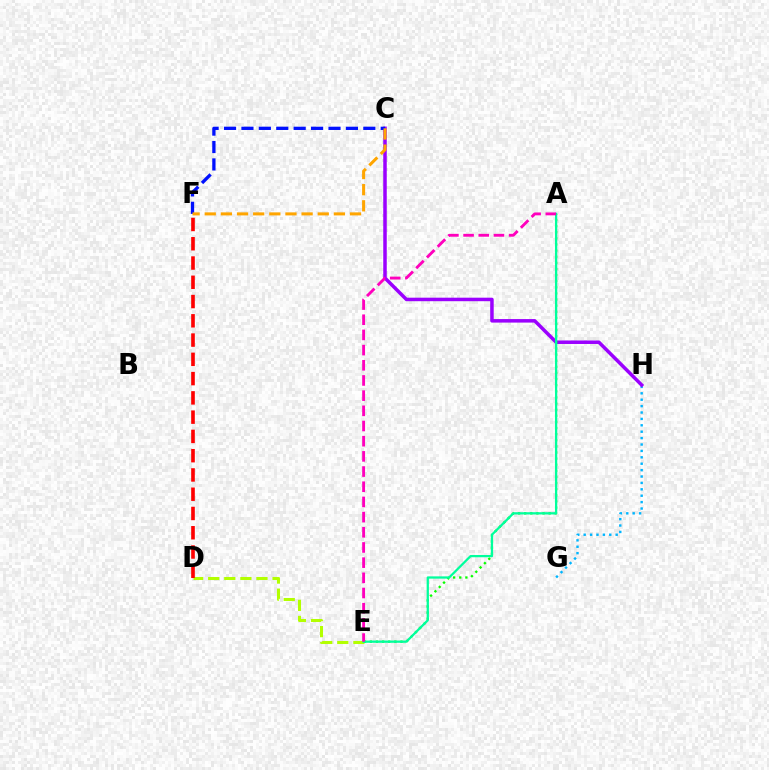{('G', 'H'): [{'color': '#00b5ff', 'line_style': 'dotted', 'thickness': 1.74}], ('D', 'E'): [{'color': '#b3ff00', 'line_style': 'dashed', 'thickness': 2.19}], ('D', 'F'): [{'color': '#ff0000', 'line_style': 'dashed', 'thickness': 2.62}], ('C', 'H'): [{'color': '#9b00ff', 'line_style': 'solid', 'thickness': 2.53}], ('C', 'F'): [{'color': '#0010ff', 'line_style': 'dashed', 'thickness': 2.37}, {'color': '#ffa500', 'line_style': 'dashed', 'thickness': 2.19}], ('A', 'E'): [{'color': '#08ff00', 'line_style': 'dotted', 'thickness': 1.66}, {'color': '#00ff9d', 'line_style': 'solid', 'thickness': 1.63}, {'color': '#ff00bd', 'line_style': 'dashed', 'thickness': 2.06}]}